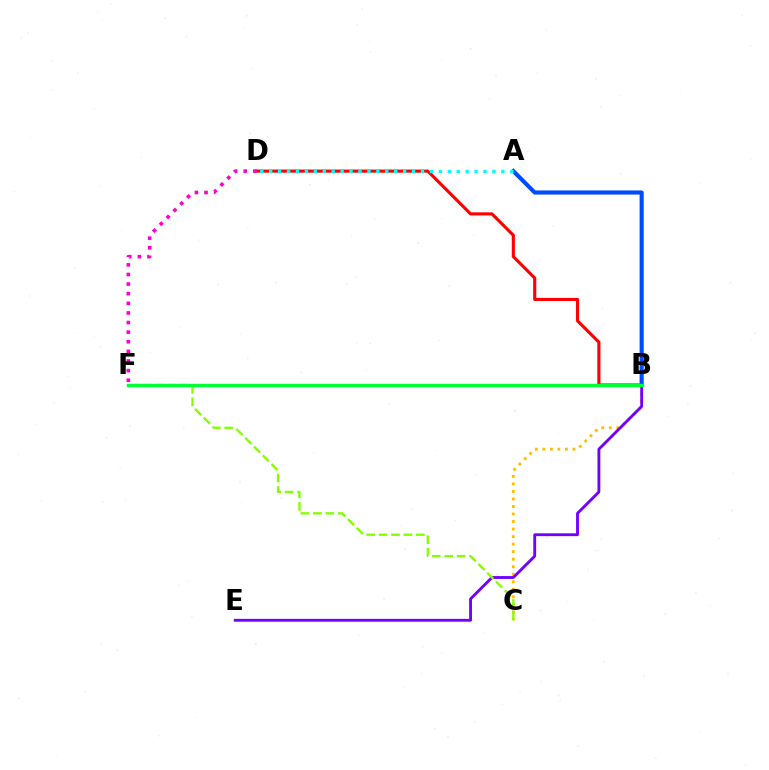{('B', 'C'): [{'color': '#ffbd00', 'line_style': 'dotted', 'thickness': 2.05}], ('B', 'E'): [{'color': '#7200ff', 'line_style': 'solid', 'thickness': 2.05}], ('B', 'D'): [{'color': '#ff0000', 'line_style': 'solid', 'thickness': 2.24}], ('A', 'B'): [{'color': '#004bff', 'line_style': 'solid', 'thickness': 2.97}], ('D', 'F'): [{'color': '#ff00cf', 'line_style': 'dotted', 'thickness': 2.61}], ('C', 'F'): [{'color': '#84ff00', 'line_style': 'dashed', 'thickness': 1.69}], ('B', 'F'): [{'color': '#00ff39', 'line_style': 'solid', 'thickness': 2.46}], ('A', 'D'): [{'color': '#00fff6', 'line_style': 'dotted', 'thickness': 2.43}]}